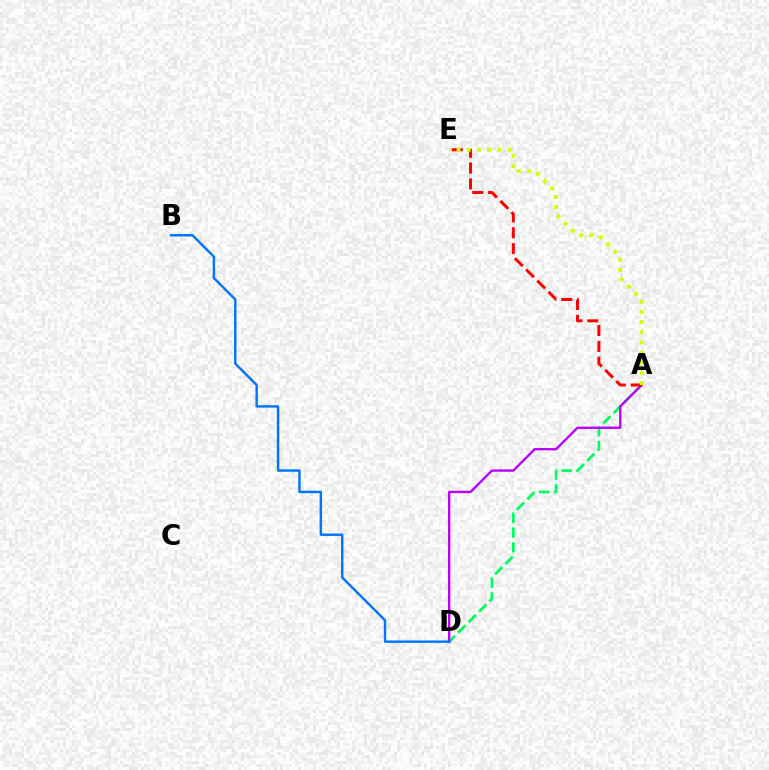{('A', 'D'): [{'color': '#00ff5c', 'line_style': 'dashed', 'thickness': 2.0}, {'color': '#b900ff', 'line_style': 'solid', 'thickness': 1.7}], ('A', 'E'): [{'color': '#ff0000', 'line_style': 'dashed', 'thickness': 2.15}, {'color': '#d1ff00', 'line_style': 'dotted', 'thickness': 2.76}], ('B', 'D'): [{'color': '#0074ff', 'line_style': 'solid', 'thickness': 1.74}]}